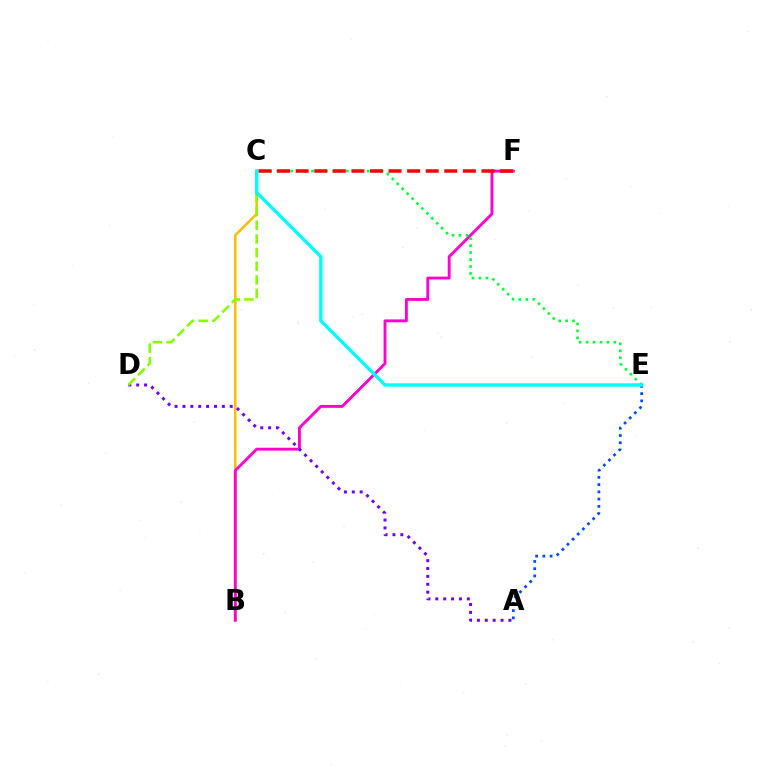{('B', 'C'): [{'color': '#ffbd00', 'line_style': 'solid', 'thickness': 1.81}], ('B', 'F'): [{'color': '#ff00cf', 'line_style': 'solid', 'thickness': 2.06}], ('A', 'D'): [{'color': '#7200ff', 'line_style': 'dotted', 'thickness': 2.14}], ('C', 'E'): [{'color': '#00ff39', 'line_style': 'dotted', 'thickness': 1.89}, {'color': '#00fff6', 'line_style': 'solid', 'thickness': 2.44}], ('C', 'D'): [{'color': '#84ff00', 'line_style': 'dashed', 'thickness': 1.85}], ('A', 'E'): [{'color': '#004bff', 'line_style': 'dotted', 'thickness': 1.97}], ('C', 'F'): [{'color': '#ff0000', 'line_style': 'dashed', 'thickness': 2.52}]}